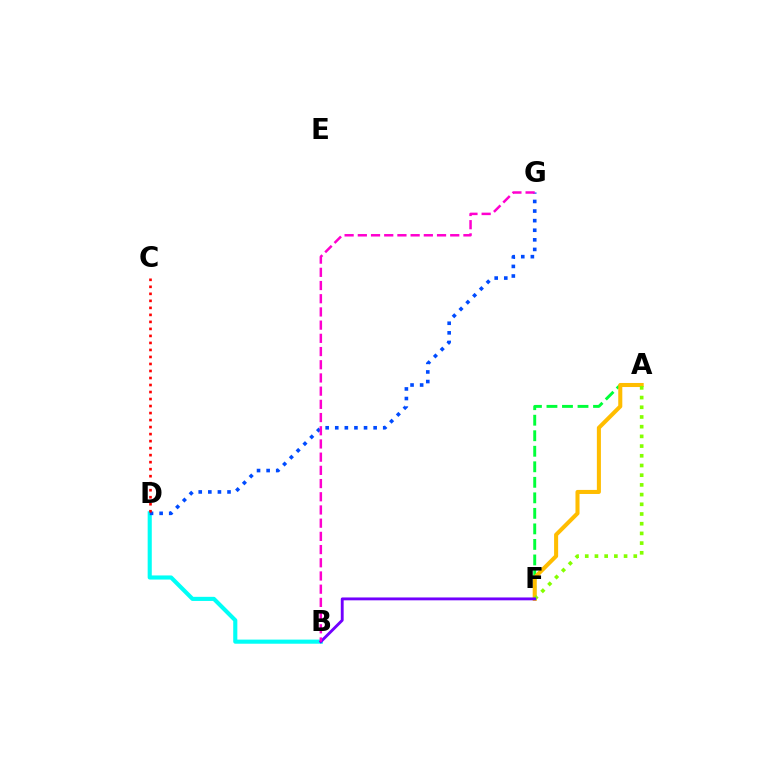{('A', 'F'): [{'color': '#00ff39', 'line_style': 'dashed', 'thickness': 2.11}, {'color': '#ffbd00', 'line_style': 'solid', 'thickness': 2.92}, {'color': '#84ff00', 'line_style': 'dotted', 'thickness': 2.64}], ('B', 'D'): [{'color': '#00fff6', 'line_style': 'solid', 'thickness': 2.96}], ('D', 'G'): [{'color': '#004bff', 'line_style': 'dotted', 'thickness': 2.61}], ('B', 'F'): [{'color': '#7200ff', 'line_style': 'solid', 'thickness': 2.06}], ('C', 'D'): [{'color': '#ff0000', 'line_style': 'dotted', 'thickness': 1.91}], ('B', 'G'): [{'color': '#ff00cf', 'line_style': 'dashed', 'thickness': 1.79}]}